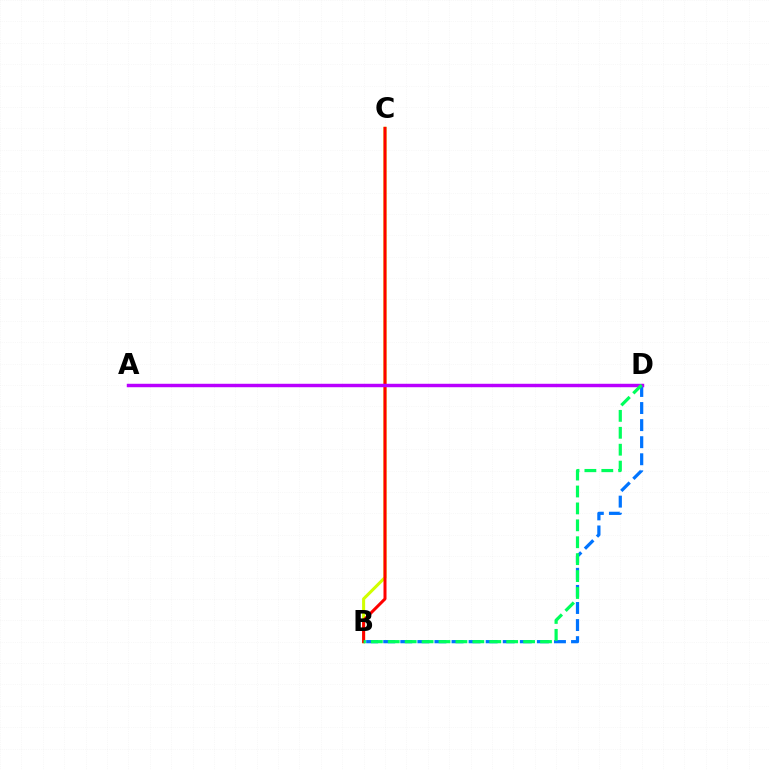{('B', 'C'): [{'color': '#d1ff00', 'line_style': 'solid', 'thickness': 2.2}, {'color': '#ff0000', 'line_style': 'solid', 'thickness': 2.17}], ('B', 'D'): [{'color': '#0074ff', 'line_style': 'dashed', 'thickness': 2.32}, {'color': '#00ff5c', 'line_style': 'dashed', 'thickness': 2.3}], ('A', 'D'): [{'color': '#b900ff', 'line_style': 'solid', 'thickness': 2.48}]}